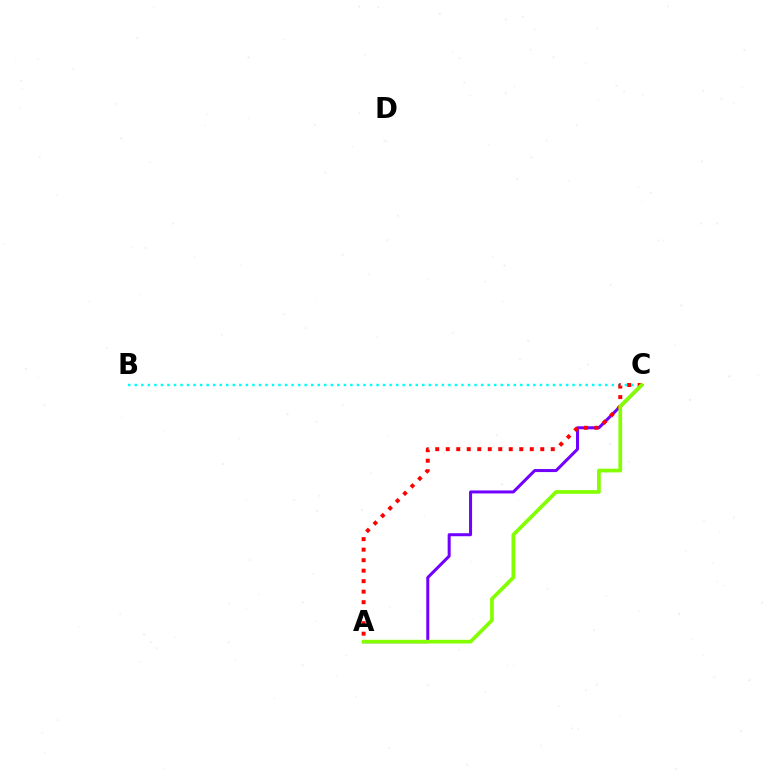{('B', 'C'): [{'color': '#00fff6', 'line_style': 'dotted', 'thickness': 1.78}], ('A', 'C'): [{'color': '#7200ff', 'line_style': 'solid', 'thickness': 2.18}, {'color': '#ff0000', 'line_style': 'dotted', 'thickness': 2.85}, {'color': '#84ff00', 'line_style': 'solid', 'thickness': 2.67}]}